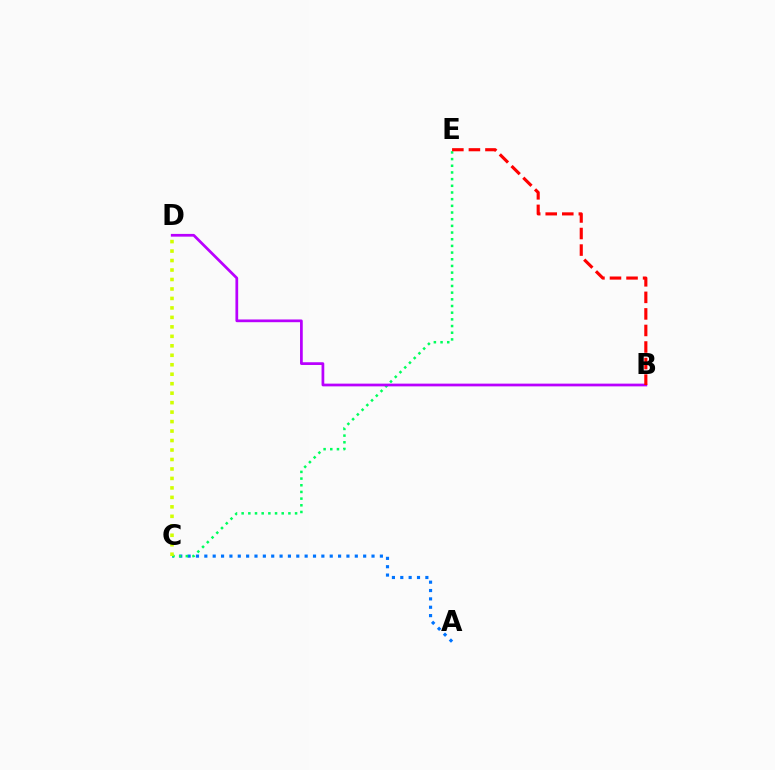{('A', 'C'): [{'color': '#0074ff', 'line_style': 'dotted', 'thickness': 2.27}], ('C', 'E'): [{'color': '#00ff5c', 'line_style': 'dotted', 'thickness': 1.81}], ('B', 'D'): [{'color': '#b900ff', 'line_style': 'solid', 'thickness': 1.97}], ('C', 'D'): [{'color': '#d1ff00', 'line_style': 'dotted', 'thickness': 2.57}], ('B', 'E'): [{'color': '#ff0000', 'line_style': 'dashed', 'thickness': 2.25}]}